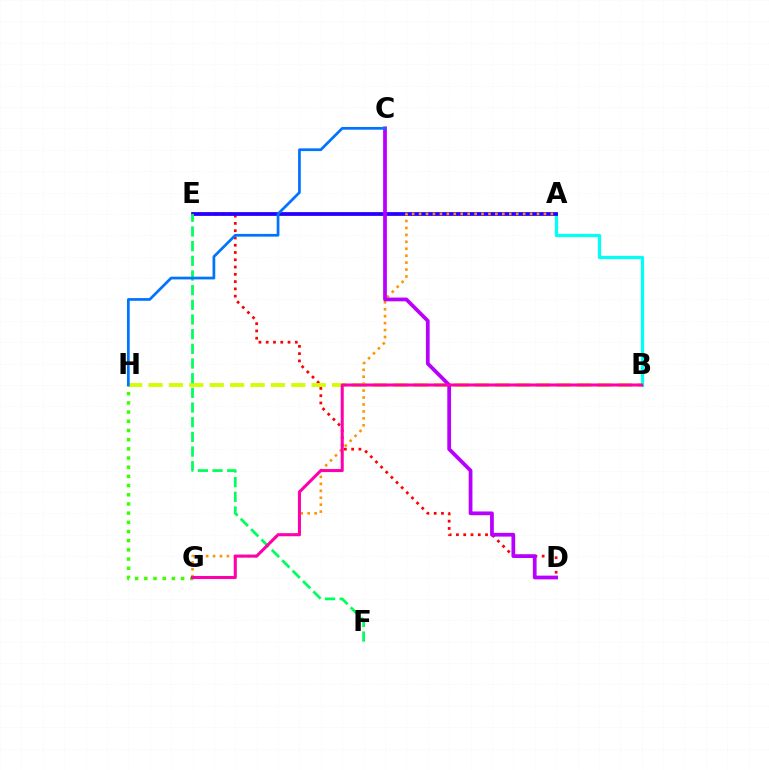{('D', 'E'): [{'color': '#ff0000', 'line_style': 'dotted', 'thickness': 1.98}], ('G', 'H'): [{'color': '#3dff00', 'line_style': 'dotted', 'thickness': 2.5}], ('A', 'B'): [{'color': '#00fff6', 'line_style': 'solid', 'thickness': 2.35}], ('A', 'E'): [{'color': '#2500ff', 'line_style': 'solid', 'thickness': 2.71}], ('A', 'G'): [{'color': '#ff9400', 'line_style': 'dotted', 'thickness': 1.88}], ('B', 'H'): [{'color': '#d1ff00', 'line_style': 'dashed', 'thickness': 2.77}], ('E', 'F'): [{'color': '#00ff5c', 'line_style': 'dashed', 'thickness': 1.99}], ('C', 'D'): [{'color': '#b900ff', 'line_style': 'solid', 'thickness': 2.7}], ('B', 'G'): [{'color': '#ff00ac', 'line_style': 'solid', 'thickness': 2.2}], ('C', 'H'): [{'color': '#0074ff', 'line_style': 'solid', 'thickness': 1.97}]}